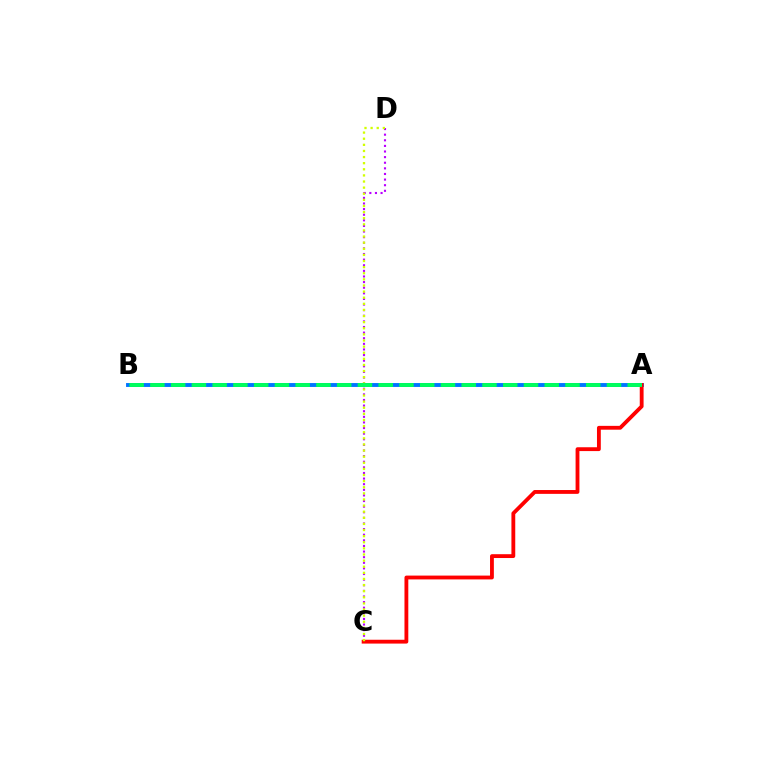{('C', 'D'): [{'color': '#b900ff', 'line_style': 'dotted', 'thickness': 1.53}, {'color': '#d1ff00', 'line_style': 'dotted', 'thickness': 1.66}], ('A', 'B'): [{'color': '#0074ff', 'line_style': 'solid', 'thickness': 2.8}, {'color': '#00ff5c', 'line_style': 'dashed', 'thickness': 2.82}], ('A', 'C'): [{'color': '#ff0000', 'line_style': 'solid', 'thickness': 2.76}]}